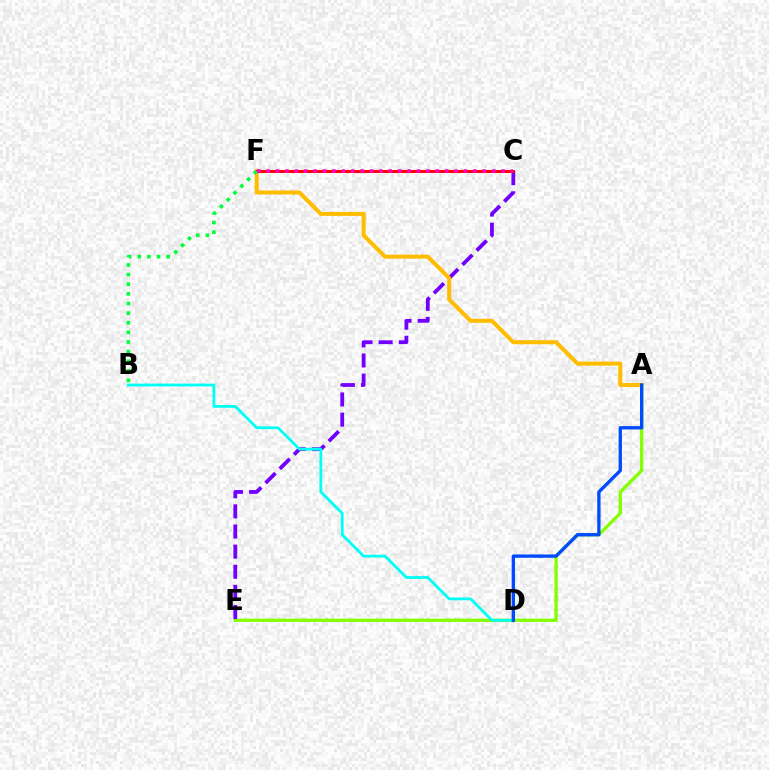{('A', 'E'): [{'color': '#84ff00', 'line_style': 'solid', 'thickness': 2.37}], ('C', 'E'): [{'color': '#7200ff', 'line_style': 'dashed', 'thickness': 2.74}], ('A', 'F'): [{'color': '#ffbd00', 'line_style': 'solid', 'thickness': 2.9}], ('C', 'F'): [{'color': '#ff0000', 'line_style': 'solid', 'thickness': 2.12}, {'color': '#ff00cf', 'line_style': 'dotted', 'thickness': 2.55}], ('B', 'F'): [{'color': '#00ff39', 'line_style': 'dotted', 'thickness': 2.61}], ('B', 'D'): [{'color': '#00fff6', 'line_style': 'solid', 'thickness': 2.01}], ('A', 'D'): [{'color': '#004bff', 'line_style': 'solid', 'thickness': 2.4}]}